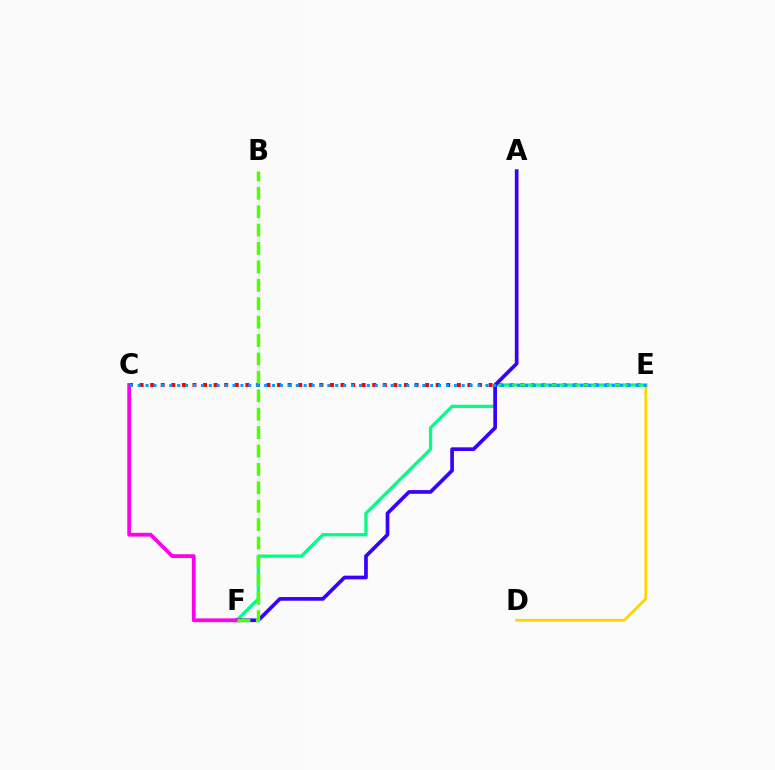{('D', 'E'): [{'color': '#ffd500', 'line_style': 'solid', 'thickness': 2.01}], ('C', 'E'): [{'color': '#ff0000', 'line_style': 'dotted', 'thickness': 2.87}, {'color': '#009eff', 'line_style': 'dotted', 'thickness': 2.15}], ('E', 'F'): [{'color': '#00ff86', 'line_style': 'solid', 'thickness': 2.35}], ('A', 'F'): [{'color': '#3700ff', 'line_style': 'solid', 'thickness': 2.65}], ('C', 'F'): [{'color': '#ff00ed', 'line_style': 'solid', 'thickness': 2.73}], ('B', 'F'): [{'color': '#4fff00', 'line_style': 'dashed', 'thickness': 2.5}]}